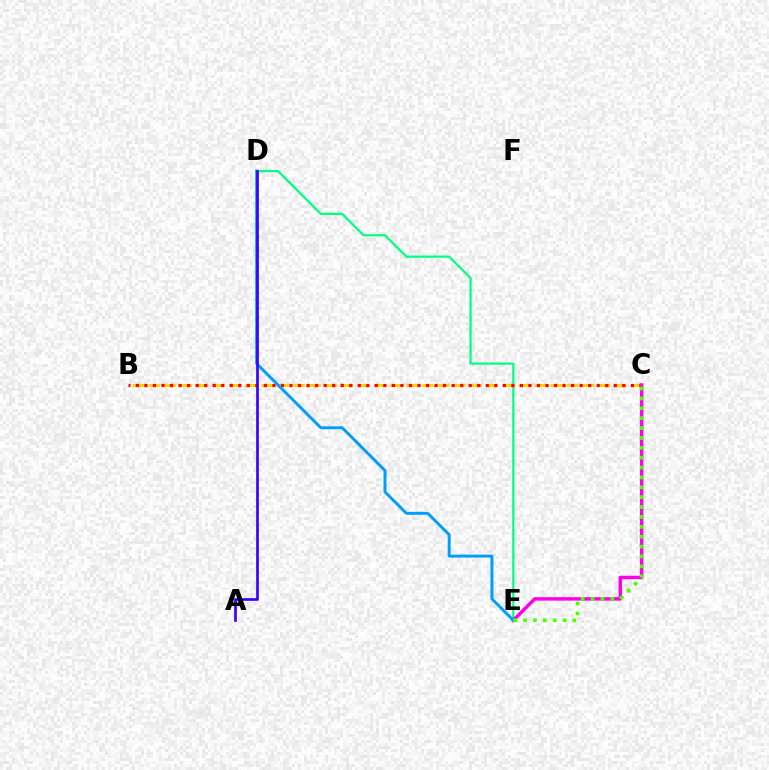{('D', 'E'): [{'color': '#00ff86', 'line_style': 'solid', 'thickness': 1.59}, {'color': '#009eff', 'line_style': 'solid', 'thickness': 2.14}], ('B', 'C'): [{'color': '#ffd500', 'line_style': 'dashed', 'thickness': 2.18}, {'color': '#ff0000', 'line_style': 'dotted', 'thickness': 2.32}], ('C', 'E'): [{'color': '#ff00ed', 'line_style': 'solid', 'thickness': 2.51}, {'color': '#4fff00', 'line_style': 'dotted', 'thickness': 2.68}], ('A', 'D'): [{'color': '#3700ff', 'line_style': 'solid', 'thickness': 1.92}]}